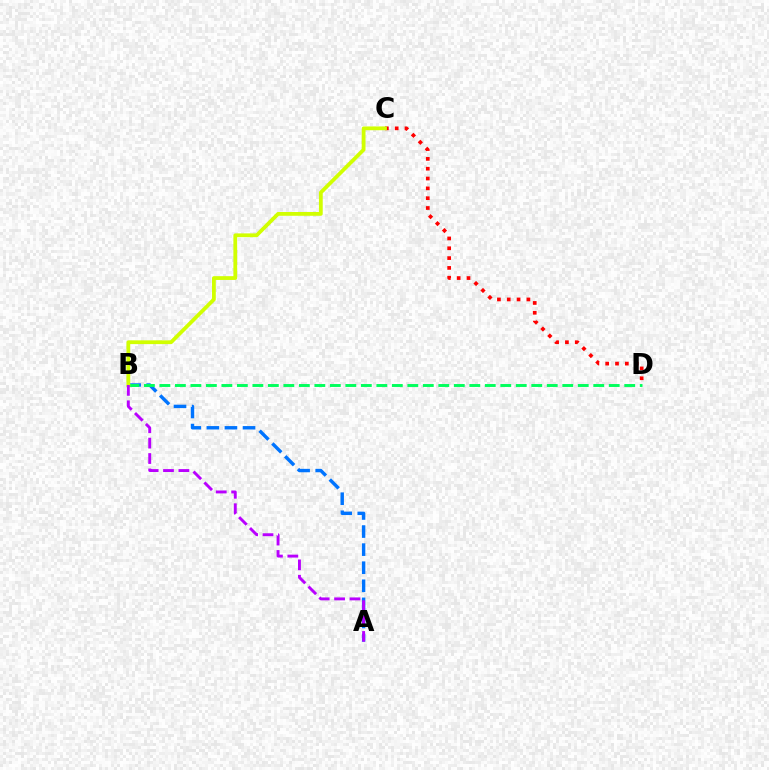{('A', 'B'): [{'color': '#0074ff', 'line_style': 'dashed', 'thickness': 2.46}, {'color': '#b900ff', 'line_style': 'dashed', 'thickness': 2.09}], ('C', 'D'): [{'color': '#ff0000', 'line_style': 'dotted', 'thickness': 2.67}], ('B', 'D'): [{'color': '#00ff5c', 'line_style': 'dashed', 'thickness': 2.1}], ('B', 'C'): [{'color': '#d1ff00', 'line_style': 'solid', 'thickness': 2.72}]}